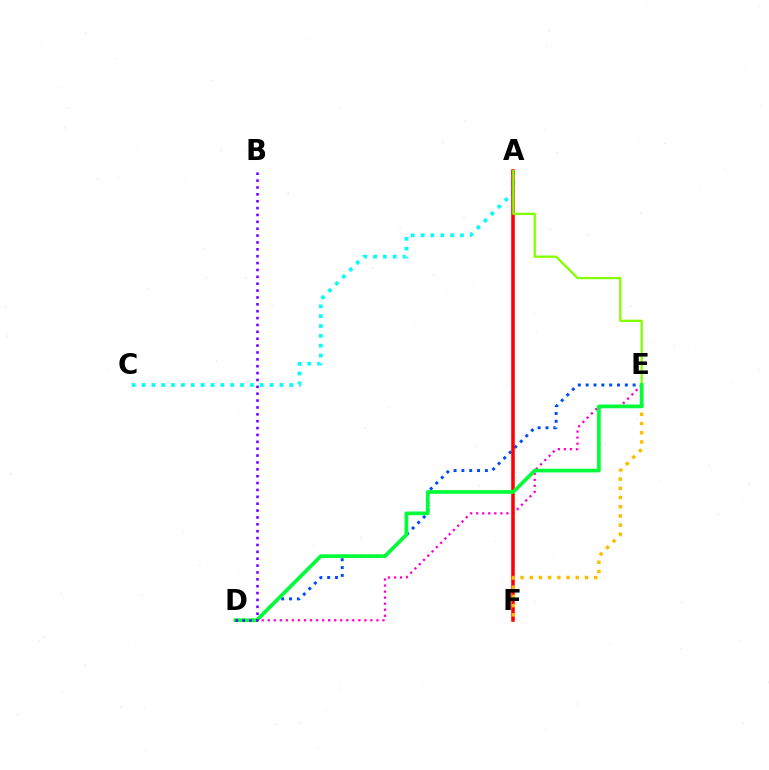{('A', 'C'): [{'color': '#00fff6', 'line_style': 'dotted', 'thickness': 2.68}], ('D', 'E'): [{'color': '#004bff', 'line_style': 'dotted', 'thickness': 2.13}, {'color': '#ff00cf', 'line_style': 'dotted', 'thickness': 1.64}, {'color': '#00ff39', 'line_style': 'solid', 'thickness': 2.67}], ('A', 'F'): [{'color': '#ff0000', 'line_style': 'solid', 'thickness': 2.54}], ('E', 'F'): [{'color': '#ffbd00', 'line_style': 'dotted', 'thickness': 2.5}], ('A', 'E'): [{'color': '#84ff00', 'line_style': 'solid', 'thickness': 1.66}], ('B', 'D'): [{'color': '#7200ff', 'line_style': 'dotted', 'thickness': 1.87}]}